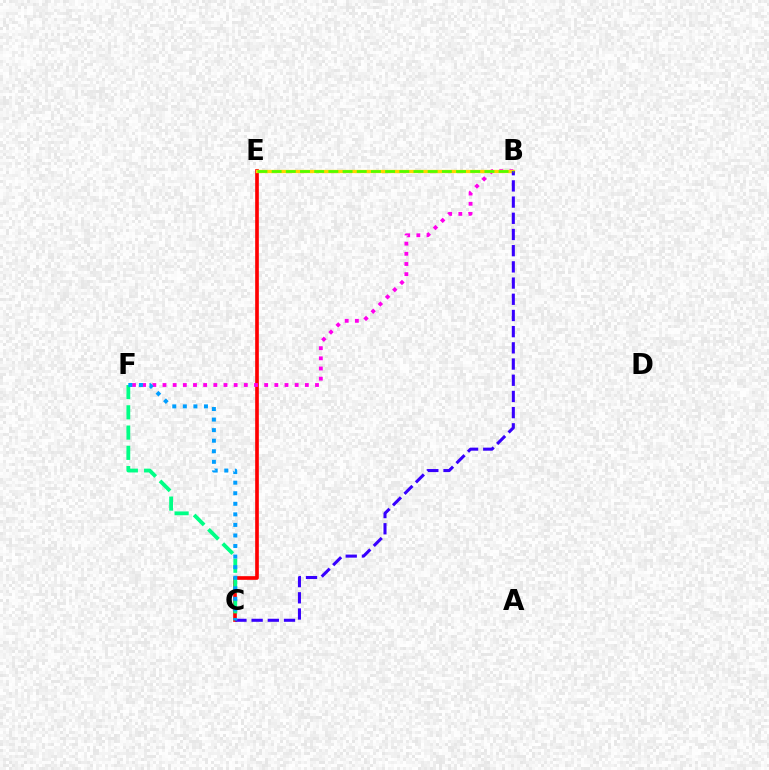{('C', 'E'): [{'color': '#ff0000', 'line_style': 'solid', 'thickness': 2.63}], ('B', 'F'): [{'color': '#ff00ed', 'line_style': 'dotted', 'thickness': 2.76}], ('B', 'E'): [{'color': '#ffd500', 'line_style': 'solid', 'thickness': 2.37}, {'color': '#4fff00', 'line_style': 'dashed', 'thickness': 1.93}], ('B', 'C'): [{'color': '#3700ff', 'line_style': 'dashed', 'thickness': 2.2}], ('C', 'F'): [{'color': '#00ff86', 'line_style': 'dashed', 'thickness': 2.75}, {'color': '#009eff', 'line_style': 'dotted', 'thickness': 2.87}]}